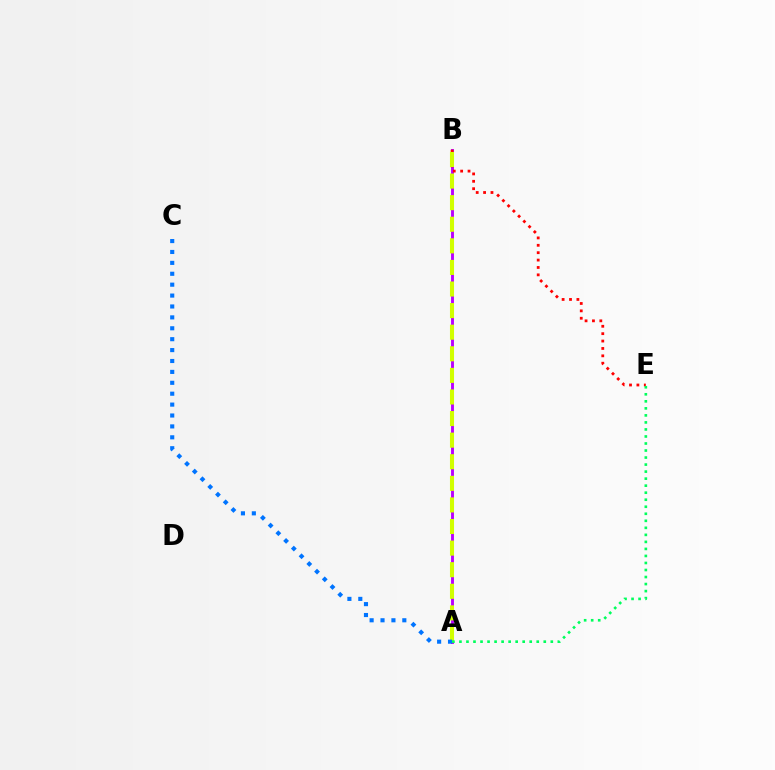{('A', 'B'): [{'color': '#b900ff', 'line_style': 'solid', 'thickness': 2.09}, {'color': '#d1ff00', 'line_style': 'dashed', 'thickness': 2.93}], ('B', 'E'): [{'color': '#ff0000', 'line_style': 'dotted', 'thickness': 2.01}], ('A', 'C'): [{'color': '#0074ff', 'line_style': 'dotted', 'thickness': 2.96}], ('A', 'E'): [{'color': '#00ff5c', 'line_style': 'dotted', 'thickness': 1.91}]}